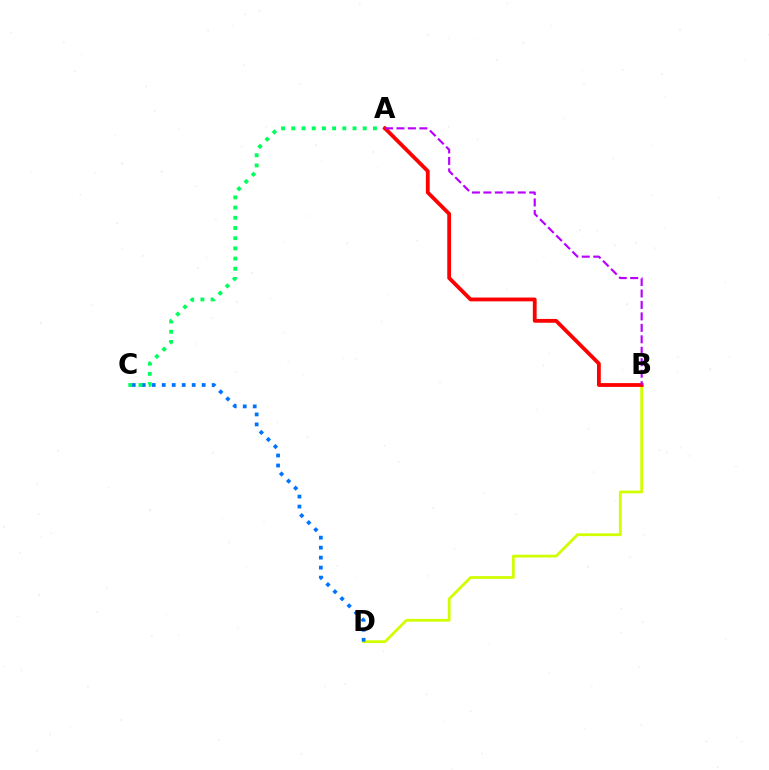{('B', 'D'): [{'color': '#d1ff00', 'line_style': 'solid', 'thickness': 1.99}], ('C', 'D'): [{'color': '#0074ff', 'line_style': 'dotted', 'thickness': 2.71}], ('A', 'C'): [{'color': '#00ff5c', 'line_style': 'dotted', 'thickness': 2.77}], ('A', 'B'): [{'color': '#ff0000', 'line_style': 'solid', 'thickness': 2.74}, {'color': '#b900ff', 'line_style': 'dashed', 'thickness': 1.56}]}